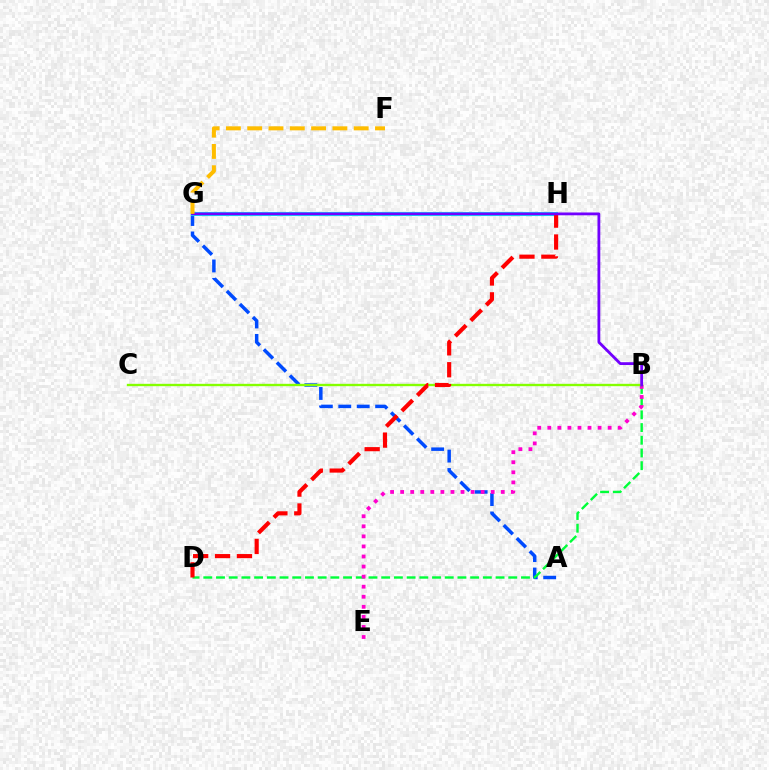{('A', 'G'): [{'color': '#004bff', 'line_style': 'dashed', 'thickness': 2.5}], ('B', 'D'): [{'color': '#00ff39', 'line_style': 'dashed', 'thickness': 1.73}], ('B', 'E'): [{'color': '#ff00cf', 'line_style': 'dotted', 'thickness': 2.73}], ('G', 'H'): [{'color': '#00fff6', 'line_style': 'solid', 'thickness': 2.97}], ('B', 'C'): [{'color': '#84ff00', 'line_style': 'solid', 'thickness': 1.7}], ('D', 'H'): [{'color': '#ff0000', 'line_style': 'dashed', 'thickness': 2.97}], ('B', 'G'): [{'color': '#7200ff', 'line_style': 'solid', 'thickness': 2.02}], ('F', 'G'): [{'color': '#ffbd00', 'line_style': 'dashed', 'thickness': 2.89}]}